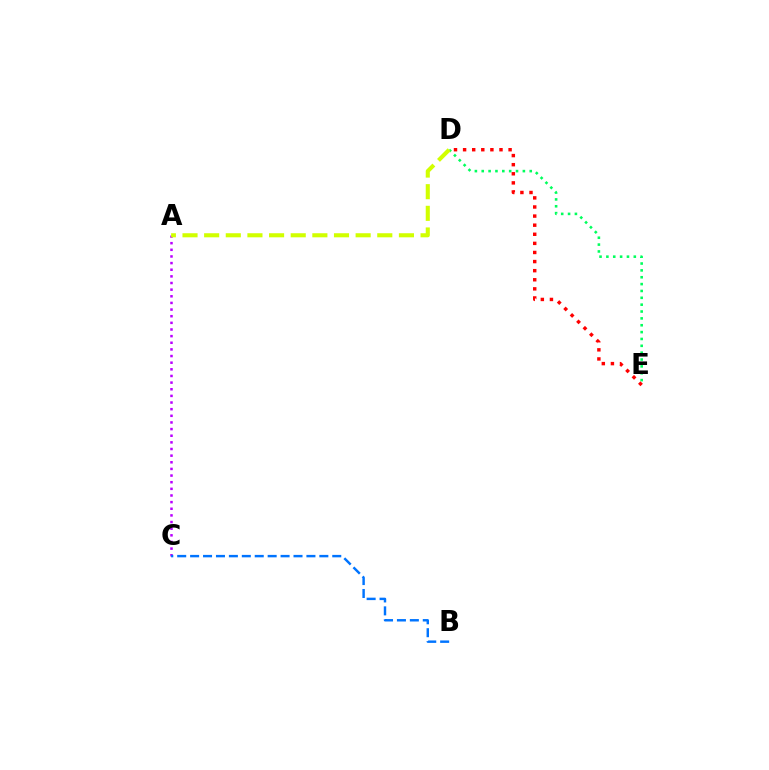{('A', 'C'): [{'color': '#b900ff', 'line_style': 'dotted', 'thickness': 1.8}], ('D', 'E'): [{'color': '#00ff5c', 'line_style': 'dotted', 'thickness': 1.86}, {'color': '#ff0000', 'line_style': 'dotted', 'thickness': 2.47}], ('A', 'D'): [{'color': '#d1ff00', 'line_style': 'dashed', 'thickness': 2.94}], ('B', 'C'): [{'color': '#0074ff', 'line_style': 'dashed', 'thickness': 1.76}]}